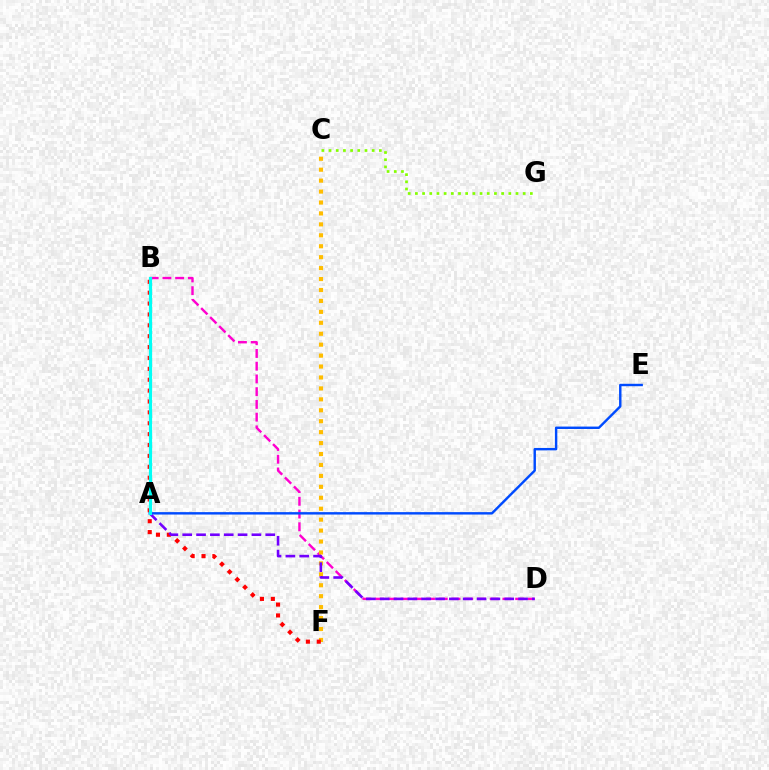{('C', 'G'): [{'color': '#84ff00', 'line_style': 'dotted', 'thickness': 1.95}], ('A', 'B'): [{'color': '#00ff39', 'line_style': 'solid', 'thickness': 1.85}, {'color': '#00fff6', 'line_style': 'solid', 'thickness': 2.28}], ('B', 'D'): [{'color': '#ff00cf', 'line_style': 'dashed', 'thickness': 1.73}], ('C', 'F'): [{'color': '#ffbd00', 'line_style': 'dotted', 'thickness': 2.97}], ('B', 'F'): [{'color': '#ff0000', 'line_style': 'dotted', 'thickness': 2.96}], ('A', 'E'): [{'color': '#004bff', 'line_style': 'solid', 'thickness': 1.74}], ('A', 'D'): [{'color': '#7200ff', 'line_style': 'dashed', 'thickness': 1.88}]}